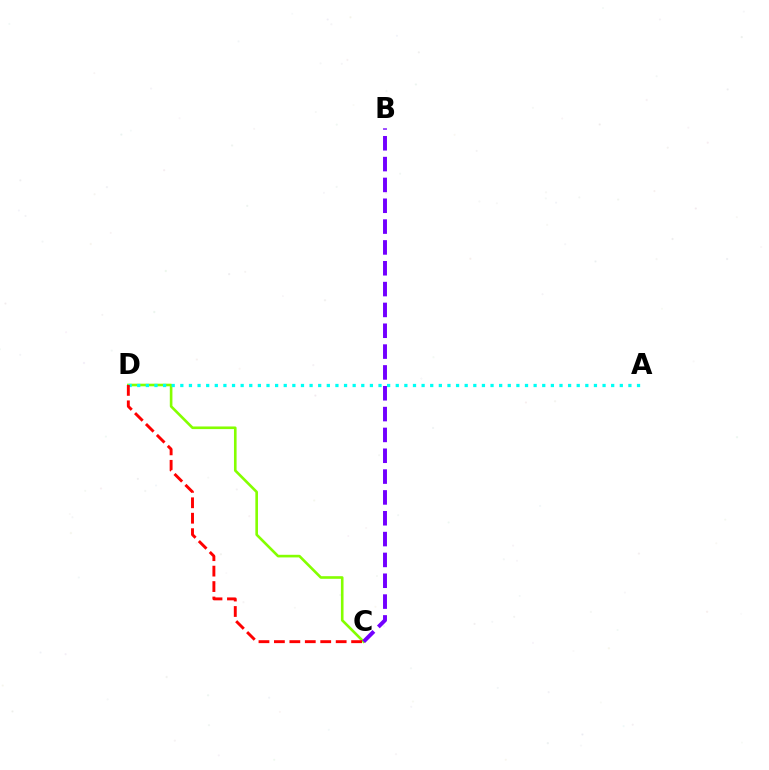{('C', 'D'): [{'color': '#84ff00', 'line_style': 'solid', 'thickness': 1.89}, {'color': '#ff0000', 'line_style': 'dashed', 'thickness': 2.1}], ('A', 'D'): [{'color': '#00fff6', 'line_style': 'dotted', 'thickness': 2.34}], ('B', 'C'): [{'color': '#7200ff', 'line_style': 'dashed', 'thickness': 2.83}]}